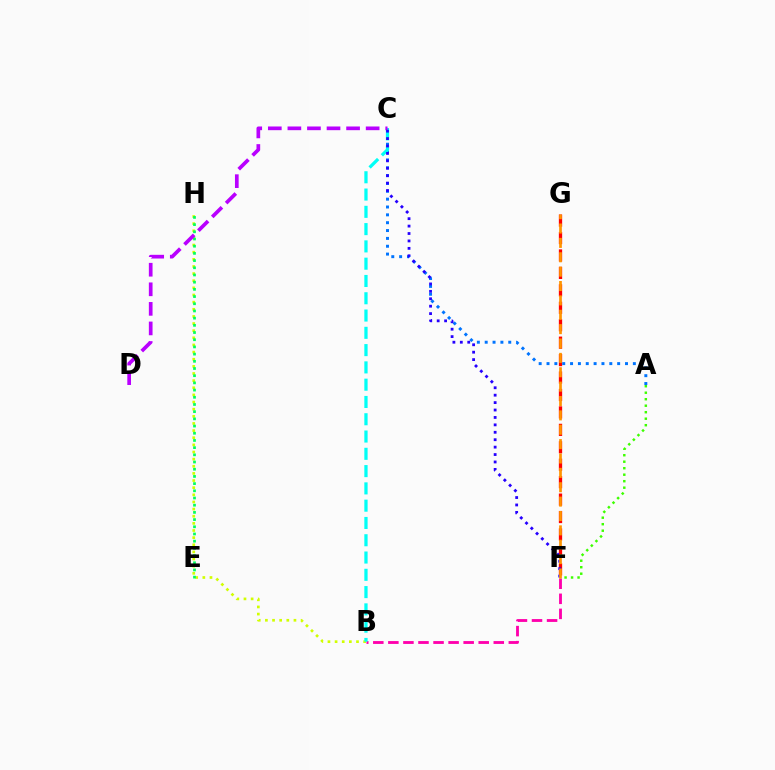{('B', 'H'): [{'color': '#d1ff00', 'line_style': 'dotted', 'thickness': 1.94}], ('B', 'F'): [{'color': '#ff00ac', 'line_style': 'dashed', 'thickness': 2.05}], ('A', 'F'): [{'color': '#3dff00', 'line_style': 'dotted', 'thickness': 1.76}], ('F', 'G'): [{'color': '#ff0000', 'line_style': 'dashed', 'thickness': 2.37}, {'color': '#ff9400', 'line_style': 'dashed', 'thickness': 1.95}], ('E', 'H'): [{'color': '#00ff5c', 'line_style': 'dotted', 'thickness': 1.95}], ('A', 'C'): [{'color': '#0074ff', 'line_style': 'dotted', 'thickness': 2.13}], ('B', 'C'): [{'color': '#00fff6', 'line_style': 'dashed', 'thickness': 2.35}], ('C', 'D'): [{'color': '#b900ff', 'line_style': 'dashed', 'thickness': 2.66}], ('C', 'F'): [{'color': '#2500ff', 'line_style': 'dotted', 'thickness': 2.02}]}